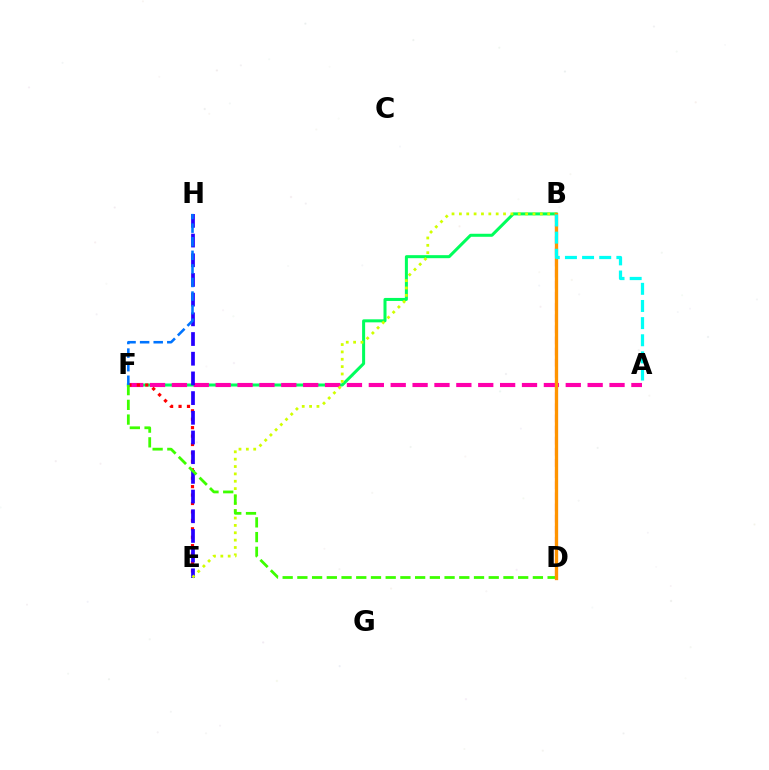{('B', 'D'): [{'color': '#b900ff', 'line_style': 'dashed', 'thickness': 1.51}, {'color': '#ff9400', 'line_style': 'solid', 'thickness': 2.39}], ('B', 'F'): [{'color': '#00ff5c', 'line_style': 'solid', 'thickness': 2.18}], ('A', 'F'): [{'color': '#ff00ac', 'line_style': 'dashed', 'thickness': 2.97}], ('E', 'F'): [{'color': '#ff0000', 'line_style': 'dotted', 'thickness': 2.29}], ('E', 'H'): [{'color': '#2500ff', 'line_style': 'dashed', 'thickness': 2.68}], ('B', 'E'): [{'color': '#d1ff00', 'line_style': 'dotted', 'thickness': 2.0}], ('D', 'F'): [{'color': '#3dff00', 'line_style': 'dashed', 'thickness': 2.0}], ('F', 'H'): [{'color': '#0074ff', 'line_style': 'dashed', 'thickness': 1.85}], ('A', 'B'): [{'color': '#00fff6', 'line_style': 'dashed', 'thickness': 2.33}]}